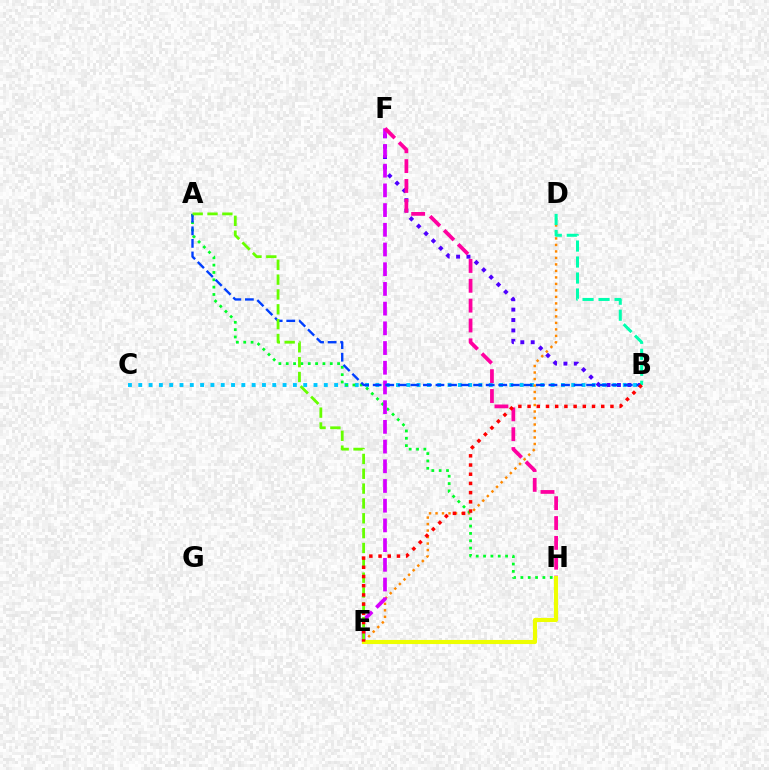{('B', 'C'): [{'color': '#00c7ff', 'line_style': 'dotted', 'thickness': 2.8}], ('D', 'E'): [{'color': '#ff8800', 'line_style': 'dotted', 'thickness': 1.77}], ('B', 'F'): [{'color': '#4f00ff', 'line_style': 'dotted', 'thickness': 2.82}], ('A', 'H'): [{'color': '#00ff27', 'line_style': 'dotted', 'thickness': 1.99}], ('E', 'F'): [{'color': '#d600ff', 'line_style': 'dashed', 'thickness': 2.68}], ('A', 'B'): [{'color': '#003fff', 'line_style': 'dashed', 'thickness': 1.71}], ('A', 'E'): [{'color': '#66ff00', 'line_style': 'dashed', 'thickness': 2.02}], ('F', 'H'): [{'color': '#ff00a0', 'line_style': 'dashed', 'thickness': 2.7}], ('B', 'D'): [{'color': '#00ffaf', 'line_style': 'dashed', 'thickness': 2.17}], ('E', 'H'): [{'color': '#eeff00', 'line_style': 'solid', 'thickness': 2.95}], ('B', 'E'): [{'color': '#ff0000', 'line_style': 'dotted', 'thickness': 2.5}]}